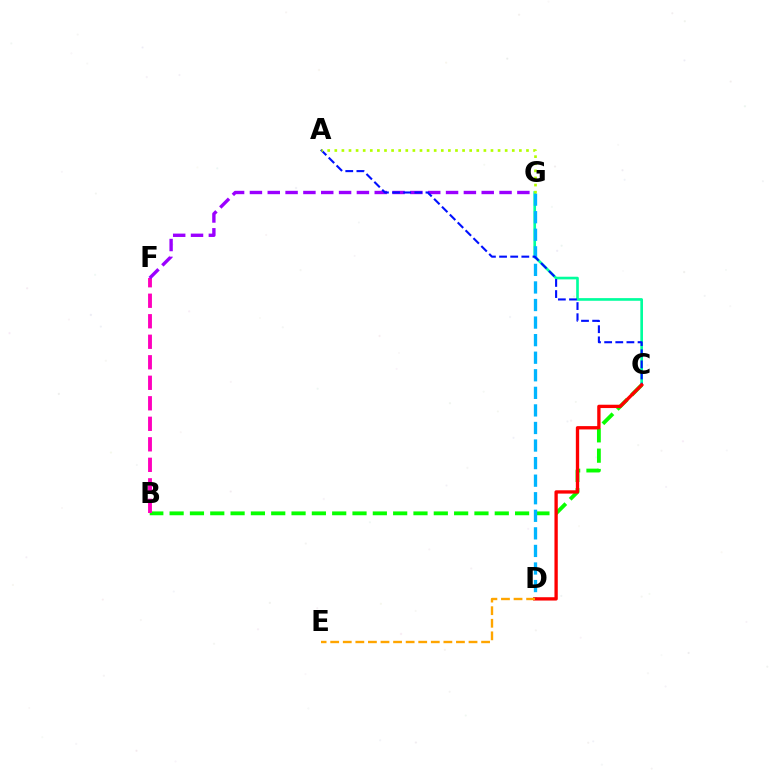{('C', 'G'): [{'color': '#00ff9d', 'line_style': 'solid', 'thickness': 1.91}], ('B', 'C'): [{'color': '#08ff00', 'line_style': 'dashed', 'thickness': 2.76}], ('B', 'F'): [{'color': '#ff00bd', 'line_style': 'dashed', 'thickness': 2.79}], ('F', 'G'): [{'color': '#9b00ff', 'line_style': 'dashed', 'thickness': 2.42}], ('D', 'G'): [{'color': '#00b5ff', 'line_style': 'dashed', 'thickness': 2.39}], ('A', 'C'): [{'color': '#0010ff', 'line_style': 'dashed', 'thickness': 1.51}], ('C', 'D'): [{'color': '#ff0000', 'line_style': 'solid', 'thickness': 2.39}], ('D', 'E'): [{'color': '#ffa500', 'line_style': 'dashed', 'thickness': 1.71}], ('A', 'G'): [{'color': '#b3ff00', 'line_style': 'dotted', 'thickness': 1.93}]}